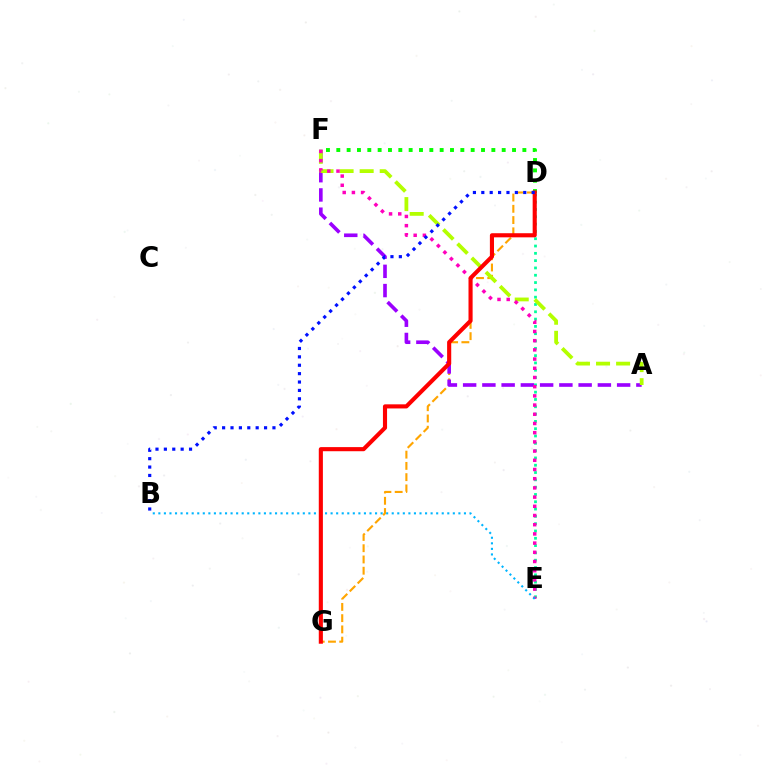{('D', 'E'): [{'color': '#00ff9d', 'line_style': 'dotted', 'thickness': 1.99}], ('D', 'F'): [{'color': '#08ff00', 'line_style': 'dotted', 'thickness': 2.81}], ('D', 'G'): [{'color': '#ffa500', 'line_style': 'dashed', 'thickness': 1.53}, {'color': '#ff0000', 'line_style': 'solid', 'thickness': 2.96}], ('A', 'F'): [{'color': '#9b00ff', 'line_style': 'dashed', 'thickness': 2.62}, {'color': '#b3ff00', 'line_style': 'dashed', 'thickness': 2.73}], ('E', 'F'): [{'color': '#ff00bd', 'line_style': 'dotted', 'thickness': 2.5}], ('B', 'E'): [{'color': '#00b5ff', 'line_style': 'dotted', 'thickness': 1.51}], ('B', 'D'): [{'color': '#0010ff', 'line_style': 'dotted', 'thickness': 2.28}]}